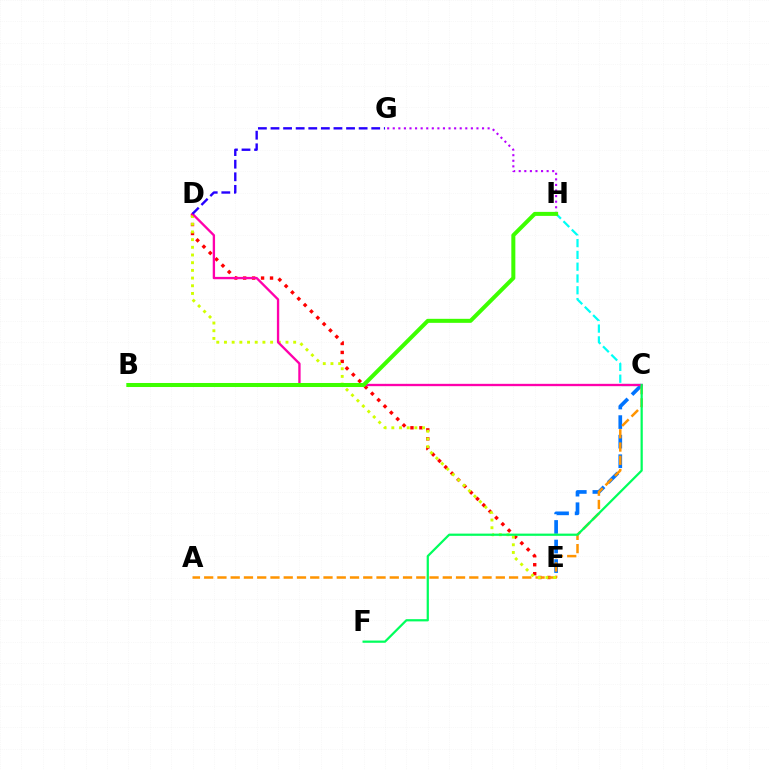{('C', 'E'): [{'color': '#0074ff', 'line_style': 'dashed', 'thickness': 2.66}], ('G', 'H'): [{'color': '#b900ff', 'line_style': 'dotted', 'thickness': 1.52}], ('D', 'E'): [{'color': '#ff0000', 'line_style': 'dotted', 'thickness': 2.43}, {'color': '#d1ff00', 'line_style': 'dotted', 'thickness': 2.09}], ('A', 'C'): [{'color': '#ff9400', 'line_style': 'dashed', 'thickness': 1.8}], ('C', 'H'): [{'color': '#00fff6', 'line_style': 'dashed', 'thickness': 1.6}], ('C', 'D'): [{'color': '#ff00ac', 'line_style': 'solid', 'thickness': 1.68}], ('B', 'H'): [{'color': '#3dff00', 'line_style': 'solid', 'thickness': 2.89}], ('C', 'F'): [{'color': '#00ff5c', 'line_style': 'solid', 'thickness': 1.6}], ('D', 'G'): [{'color': '#2500ff', 'line_style': 'dashed', 'thickness': 1.71}]}